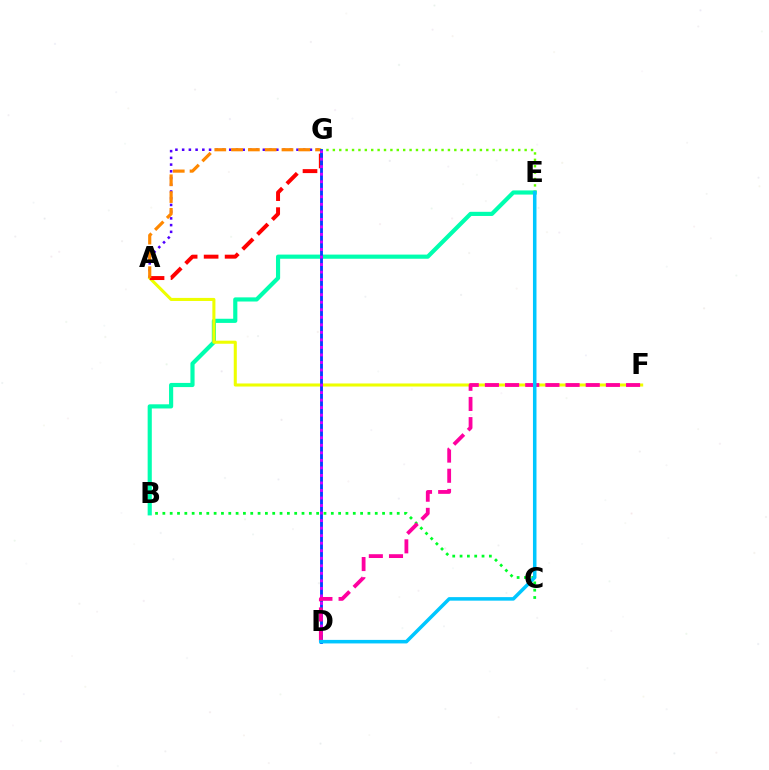{('B', 'C'): [{'color': '#00ff27', 'line_style': 'dotted', 'thickness': 1.99}], ('B', 'E'): [{'color': '#00ffaf', 'line_style': 'solid', 'thickness': 2.99}], ('A', 'G'): [{'color': '#4f00ff', 'line_style': 'dotted', 'thickness': 1.83}, {'color': '#ff0000', 'line_style': 'dashed', 'thickness': 2.85}, {'color': '#ff8800', 'line_style': 'dashed', 'thickness': 2.28}], ('A', 'F'): [{'color': '#eeff00', 'line_style': 'solid', 'thickness': 2.2}], ('E', 'G'): [{'color': '#66ff00', 'line_style': 'dotted', 'thickness': 1.74}], ('D', 'G'): [{'color': '#003fff', 'line_style': 'solid', 'thickness': 2.05}, {'color': '#d600ff', 'line_style': 'dotted', 'thickness': 2.05}], ('D', 'F'): [{'color': '#ff00a0', 'line_style': 'dashed', 'thickness': 2.74}], ('D', 'E'): [{'color': '#00c7ff', 'line_style': 'solid', 'thickness': 2.54}]}